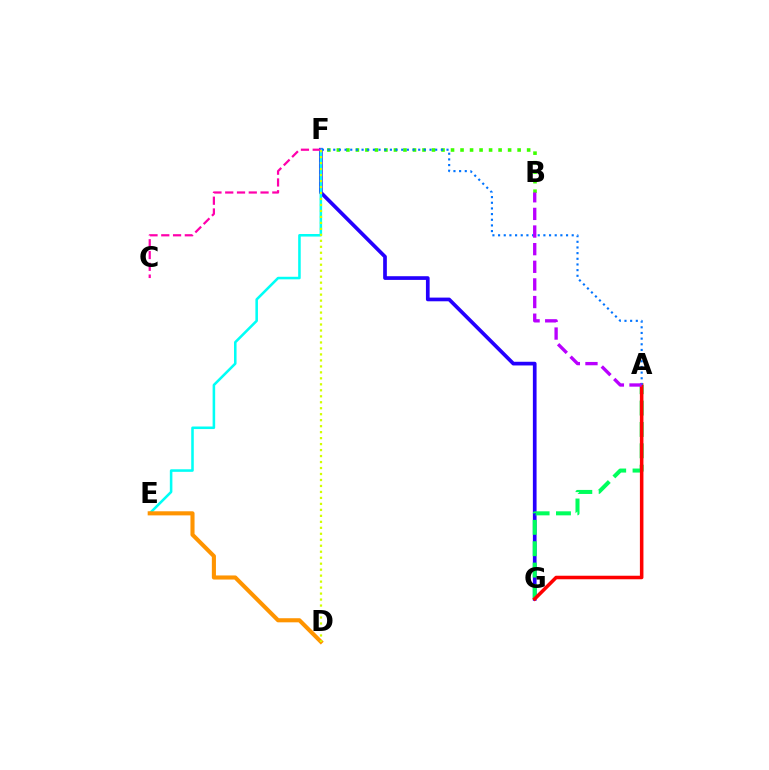{('B', 'F'): [{'color': '#3dff00', 'line_style': 'dotted', 'thickness': 2.58}], ('F', 'G'): [{'color': '#2500ff', 'line_style': 'solid', 'thickness': 2.66}], ('E', 'F'): [{'color': '#00fff6', 'line_style': 'solid', 'thickness': 1.84}], ('A', 'G'): [{'color': '#00ff5c', 'line_style': 'dashed', 'thickness': 2.9}, {'color': '#ff0000', 'line_style': 'solid', 'thickness': 2.55}], ('D', 'E'): [{'color': '#ff9400', 'line_style': 'solid', 'thickness': 2.95}], ('C', 'F'): [{'color': '#ff00ac', 'line_style': 'dashed', 'thickness': 1.6}], ('A', 'F'): [{'color': '#0074ff', 'line_style': 'dotted', 'thickness': 1.54}], ('D', 'F'): [{'color': '#d1ff00', 'line_style': 'dotted', 'thickness': 1.62}], ('A', 'B'): [{'color': '#b900ff', 'line_style': 'dashed', 'thickness': 2.4}]}